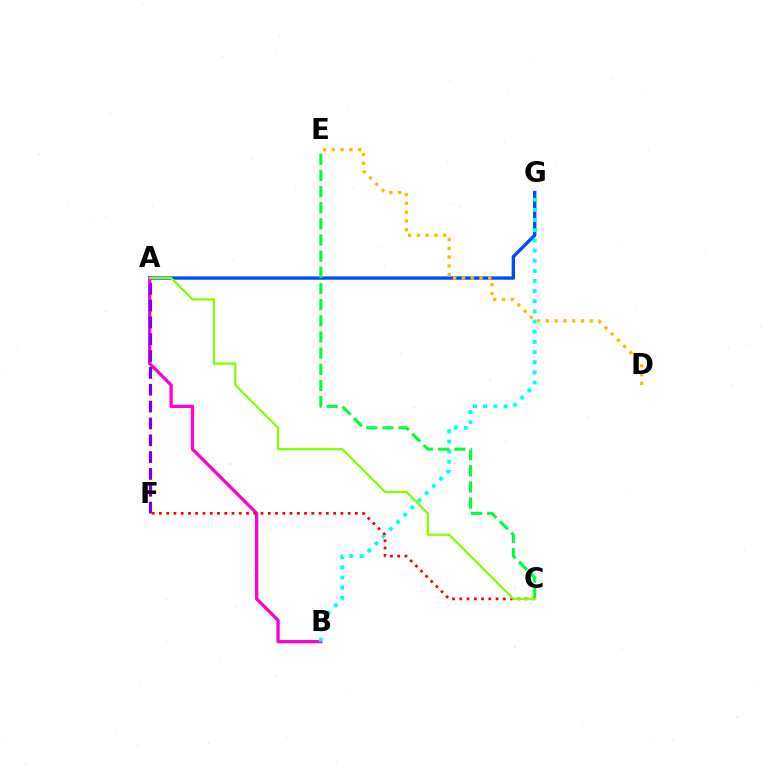{('A', 'G'): [{'color': '#004bff', 'line_style': 'solid', 'thickness': 2.42}], ('A', 'B'): [{'color': '#ff00cf', 'line_style': 'solid', 'thickness': 2.37}], ('B', 'G'): [{'color': '#00fff6', 'line_style': 'dotted', 'thickness': 2.76}], ('C', 'E'): [{'color': '#00ff39', 'line_style': 'dashed', 'thickness': 2.19}], ('D', 'E'): [{'color': '#ffbd00', 'line_style': 'dotted', 'thickness': 2.39}], ('A', 'F'): [{'color': '#7200ff', 'line_style': 'dashed', 'thickness': 2.29}], ('C', 'F'): [{'color': '#ff0000', 'line_style': 'dotted', 'thickness': 1.97}], ('A', 'C'): [{'color': '#84ff00', 'line_style': 'solid', 'thickness': 1.61}]}